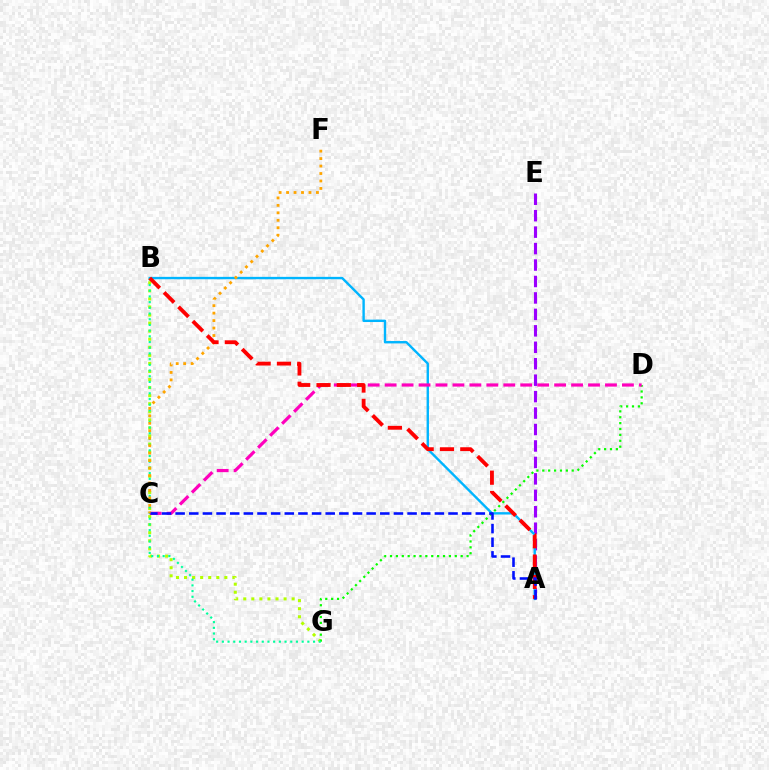{('B', 'G'): [{'color': '#b3ff00', 'line_style': 'dotted', 'thickness': 2.19}, {'color': '#00ff9d', 'line_style': 'dotted', 'thickness': 1.55}], ('A', 'E'): [{'color': '#9b00ff', 'line_style': 'dashed', 'thickness': 2.23}], ('A', 'B'): [{'color': '#00b5ff', 'line_style': 'solid', 'thickness': 1.72}, {'color': '#ff0000', 'line_style': 'dashed', 'thickness': 2.76}], ('D', 'G'): [{'color': '#08ff00', 'line_style': 'dotted', 'thickness': 1.6}], ('C', 'D'): [{'color': '#ff00bd', 'line_style': 'dashed', 'thickness': 2.3}], ('C', 'F'): [{'color': '#ffa500', 'line_style': 'dotted', 'thickness': 2.03}], ('A', 'C'): [{'color': '#0010ff', 'line_style': 'dashed', 'thickness': 1.85}]}